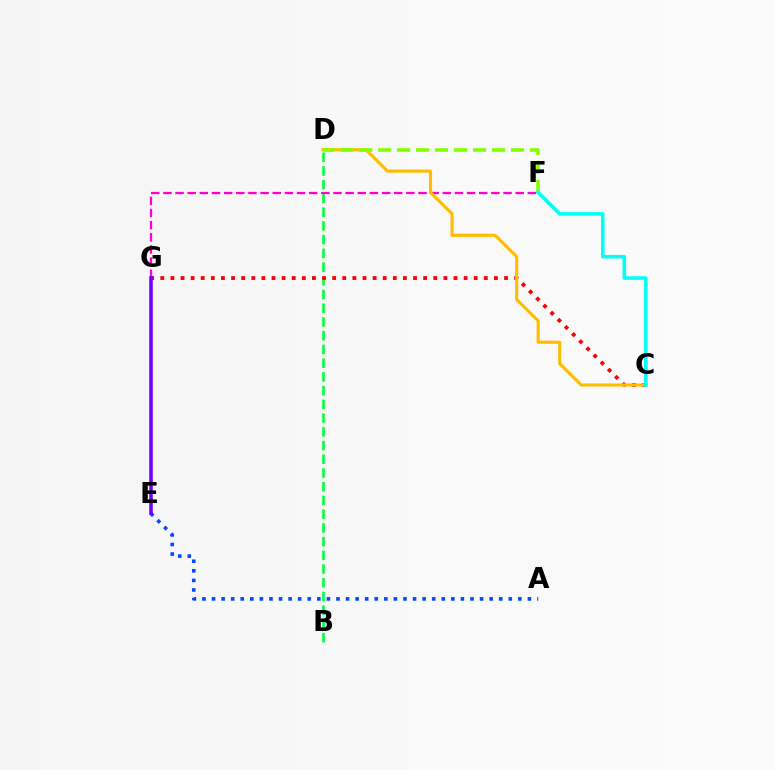{('B', 'D'): [{'color': '#00ff39', 'line_style': 'dashed', 'thickness': 1.86}], ('C', 'G'): [{'color': '#ff0000', 'line_style': 'dotted', 'thickness': 2.75}], ('A', 'E'): [{'color': '#004bff', 'line_style': 'dotted', 'thickness': 2.6}], ('F', 'G'): [{'color': '#ff00cf', 'line_style': 'dashed', 'thickness': 1.65}], ('C', 'D'): [{'color': '#ffbd00', 'line_style': 'solid', 'thickness': 2.25}], ('D', 'F'): [{'color': '#84ff00', 'line_style': 'dashed', 'thickness': 2.58}], ('E', 'G'): [{'color': '#7200ff', 'line_style': 'solid', 'thickness': 2.54}], ('C', 'F'): [{'color': '#00fff6', 'line_style': 'solid', 'thickness': 2.58}]}